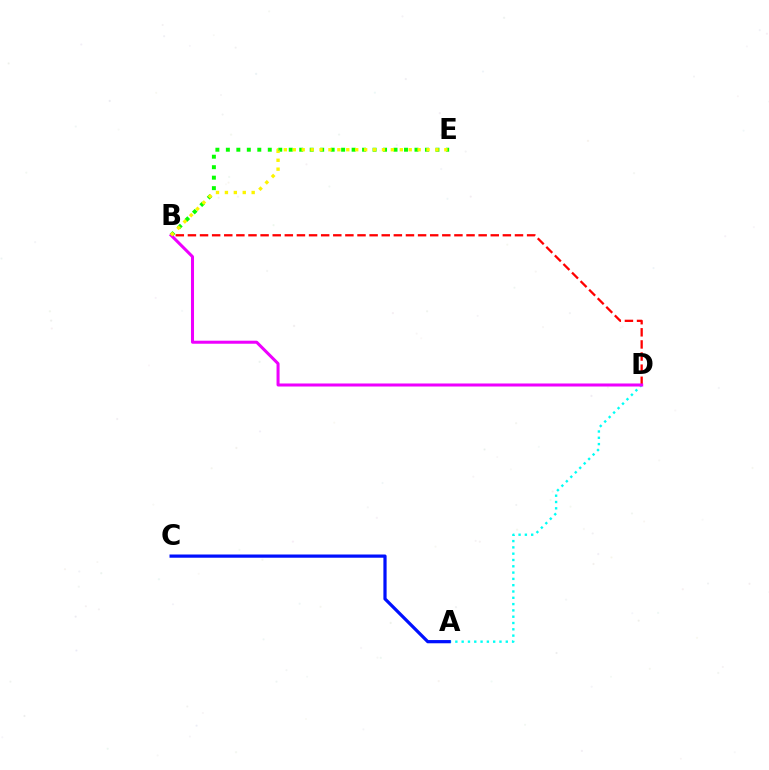{('A', 'D'): [{'color': '#00fff6', 'line_style': 'dotted', 'thickness': 1.71}], ('B', 'D'): [{'color': '#ff0000', 'line_style': 'dashed', 'thickness': 1.65}, {'color': '#ee00ff', 'line_style': 'solid', 'thickness': 2.18}], ('B', 'E'): [{'color': '#08ff00', 'line_style': 'dotted', 'thickness': 2.85}, {'color': '#fcf500', 'line_style': 'dotted', 'thickness': 2.42}], ('A', 'C'): [{'color': '#0010ff', 'line_style': 'solid', 'thickness': 2.32}]}